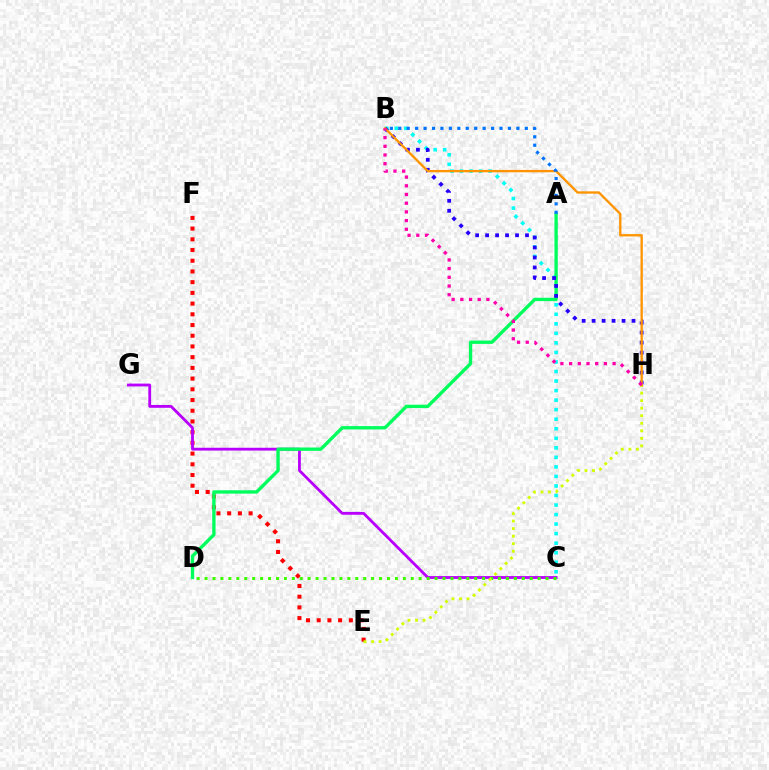{('E', 'F'): [{'color': '#ff0000', 'line_style': 'dotted', 'thickness': 2.91}], ('C', 'G'): [{'color': '#b900ff', 'line_style': 'solid', 'thickness': 2.03}], ('B', 'C'): [{'color': '#00fff6', 'line_style': 'dotted', 'thickness': 2.59}], ('C', 'D'): [{'color': '#3dff00', 'line_style': 'dotted', 'thickness': 2.15}], ('A', 'D'): [{'color': '#00ff5c', 'line_style': 'solid', 'thickness': 2.41}], ('B', 'H'): [{'color': '#2500ff', 'line_style': 'dotted', 'thickness': 2.71}, {'color': '#ff9400', 'line_style': 'solid', 'thickness': 1.68}, {'color': '#ff00ac', 'line_style': 'dotted', 'thickness': 2.36}], ('E', 'H'): [{'color': '#d1ff00', 'line_style': 'dotted', 'thickness': 2.05}], ('A', 'B'): [{'color': '#0074ff', 'line_style': 'dotted', 'thickness': 2.29}]}